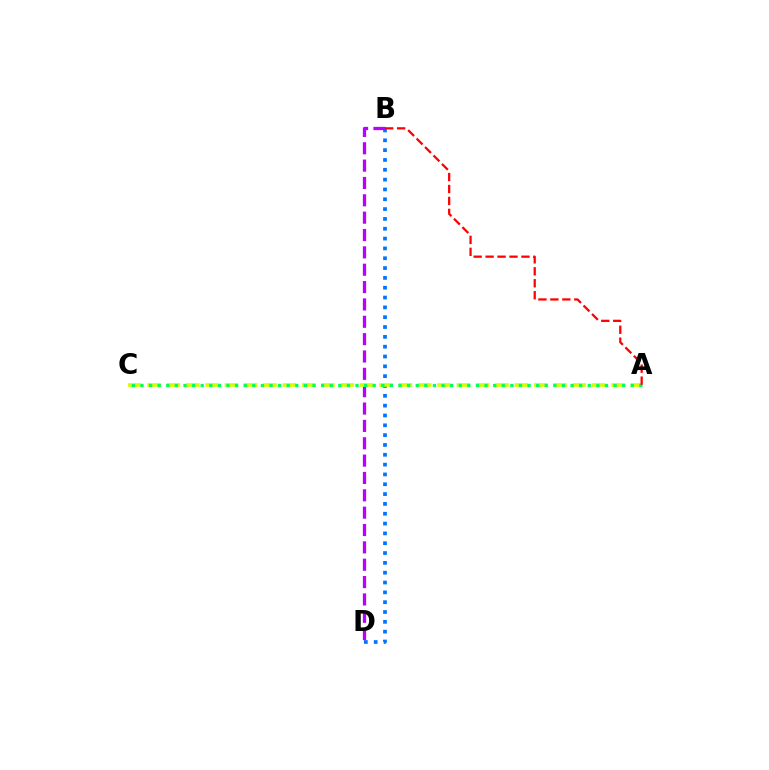{('B', 'D'): [{'color': '#0074ff', 'line_style': 'dotted', 'thickness': 2.67}, {'color': '#b900ff', 'line_style': 'dashed', 'thickness': 2.36}], ('A', 'C'): [{'color': '#d1ff00', 'line_style': 'dashed', 'thickness': 2.63}, {'color': '#00ff5c', 'line_style': 'dotted', 'thickness': 2.34}], ('A', 'B'): [{'color': '#ff0000', 'line_style': 'dashed', 'thickness': 1.62}]}